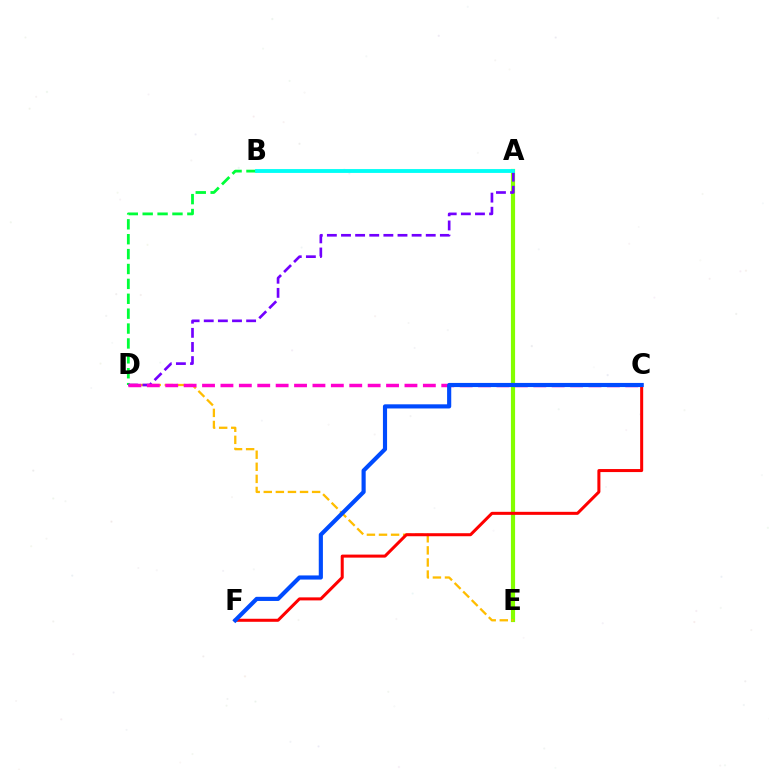{('A', 'E'): [{'color': '#84ff00', 'line_style': 'solid', 'thickness': 3.0}], ('D', 'E'): [{'color': '#ffbd00', 'line_style': 'dashed', 'thickness': 1.64}], ('B', 'D'): [{'color': '#00ff39', 'line_style': 'dashed', 'thickness': 2.02}], ('C', 'F'): [{'color': '#ff0000', 'line_style': 'solid', 'thickness': 2.18}, {'color': '#004bff', 'line_style': 'solid', 'thickness': 2.98}], ('A', 'D'): [{'color': '#7200ff', 'line_style': 'dashed', 'thickness': 1.92}], ('A', 'B'): [{'color': '#00fff6', 'line_style': 'solid', 'thickness': 2.76}], ('C', 'D'): [{'color': '#ff00cf', 'line_style': 'dashed', 'thickness': 2.5}]}